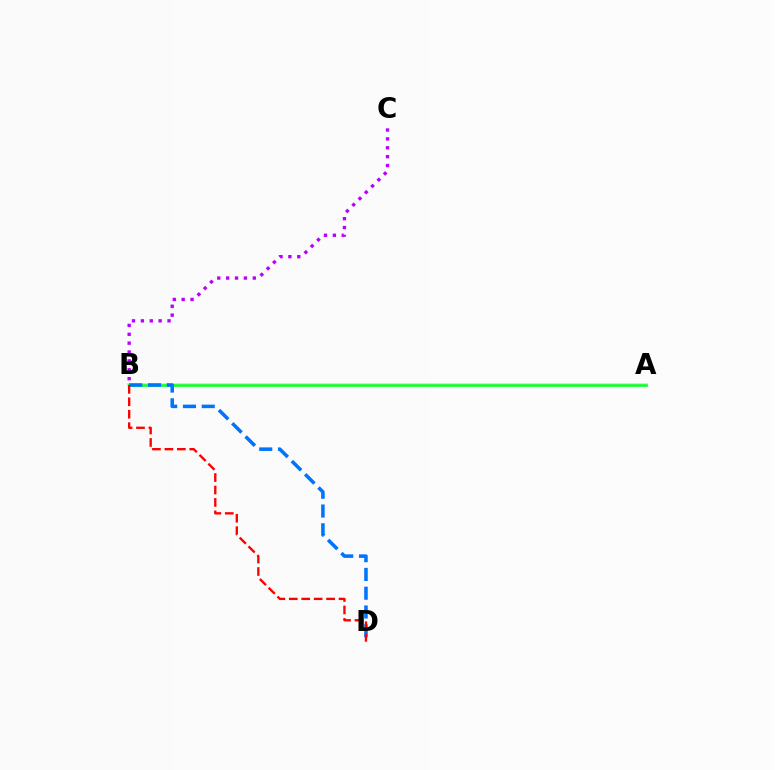{('B', 'C'): [{'color': '#b900ff', 'line_style': 'dotted', 'thickness': 2.41}], ('A', 'B'): [{'color': '#d1ff00', 'line_style': 'solid', 'thickness': 2.53}, {'color': '#00ff5c', 'line_style': 'solid', 'thickness': 1.82}], ('B', 'D'): [{'color': '#0074ff', 'line_style': 'dashed', 'thickness': 2.55}, {'color': '#ff0000', 'line_style': 'dashed', 'thickness': 1.69}]}